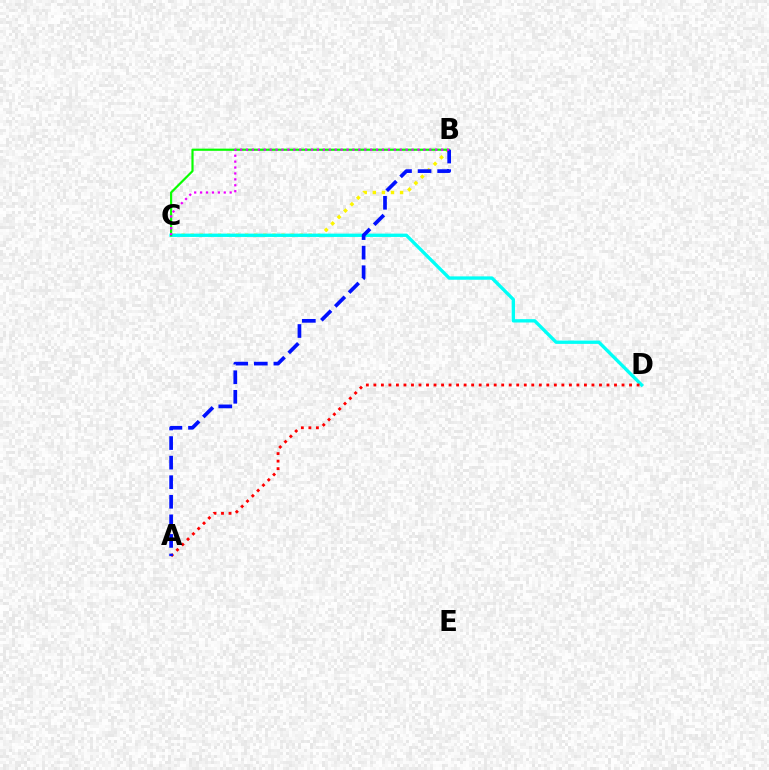{('B', 'C'): [{'color': '#fcf500', 'line_style': 'dotted', 'thickness': 2.47}, {'color': '#08ff00', 'line_style': 'solid', 'thickness': 1.57}, {'color': '#ee00ff', 'line_style': 'dotted', 'thickness': 1.61}], ('C', 'D'): [{'color': '#00fff6', 'line_style': 'solid', 'thickness': 2.4}], ('A', 'D'): [{'color': '#ff0000', 'line_style': 'dotted', 'thickness': 2.04}], ('A', 'B'): [{'color': '#0010ff', 'line_style': 'dashed', 'thickness': 2.66}]}